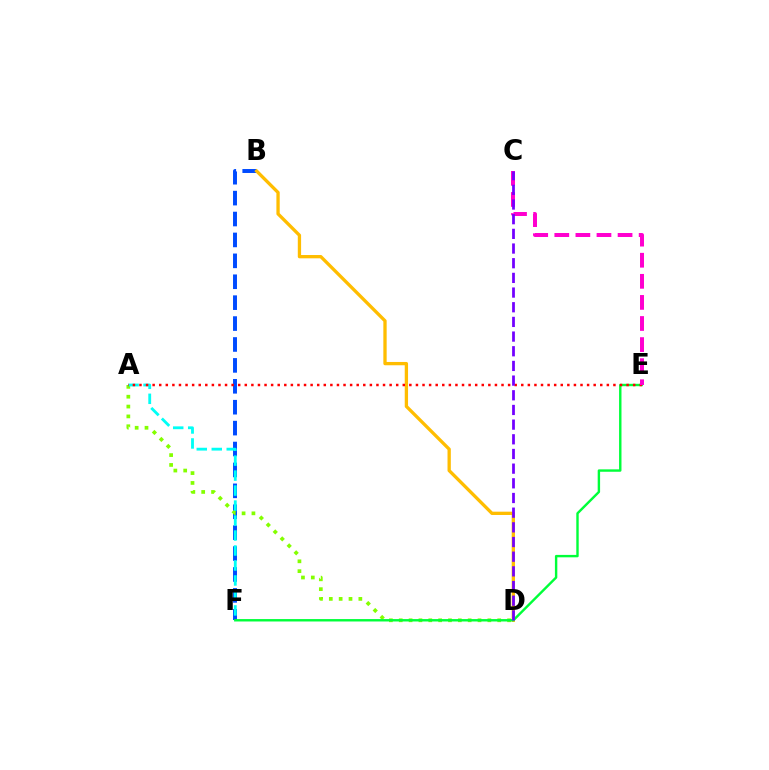{('B', 'F'): [{'color': '#004bff', 'line_style': 'dashed', 'thickness': 2.84}], ('A', 'D'): [{'color': '#84ff00', 'line_style': 'dotted', 'thickness': 2.68}], ('B', 'D'): [{'color': '#ffbd00', 'line_style': 'solid', 'thickness': 2.38}], ('E', 'F'): [{'color': '#00ff39', 'line_style': 'solid', 'thickness': 1.73}], ('A', 'F'): [{'color': '#00fff6', 'line_style': 'dashed', 'thickness': 2.04}], ('A', 'E'): [{'color': '#ff0000', 'line_style': 'dotted', 'thickness': 1.79}], ('C', 'E'): [{'color': '#ff00cf', 'line_style': 'dashed', 'thickness': 2.86}], ('C', 'D'): [{'color': '#7200ff', 'line_style': 'dashed', 'thickness': 1.99}]}